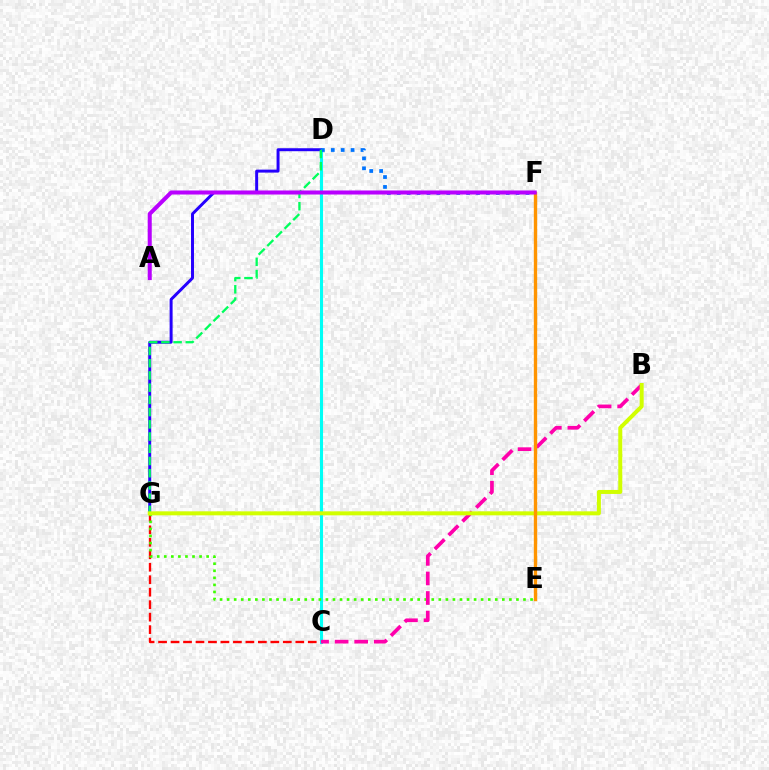{('C', 'G'): [{'color': '#ff0000', 'line_style': 'dashed', 'thickness': 1.69}], ('C', 'D'): [{'color': '#00fff6', 'line_style': 'solid', 'thickness': 2.22}], ('E', 'G'): [{'color': '#3dff00', 'line_style': 'dotted', 'thickness': 1.92}], ('D', 'G'): [{'color': '#2500ff', 'line_style': 'solid', 'thickness': 2.14}, {'color': '#00ff5c', 'line_style': 'dashed', 'thickness': 1.66}], ('D', 'F'): [{'color': '#0074ff', 'line_style': 'dotted', 'thickness': 2.69}], ('B', 'C'): [{'color': '#ff00ac', 'line_style': 'dashed', 'thickness': 2.66}], ('B', 'G'): [{'color': '#d1ff00', 'line_style': 'solid', 'thickness': 2.88}], ('E', 'F'): [{'color': '#ff9400', 'line_style': 'solid', 'thickness': 2.42}], ('A', 'F'): [{'color': '#b900ff', 'line_style': 'solid', 'thickness': 2.91}]}